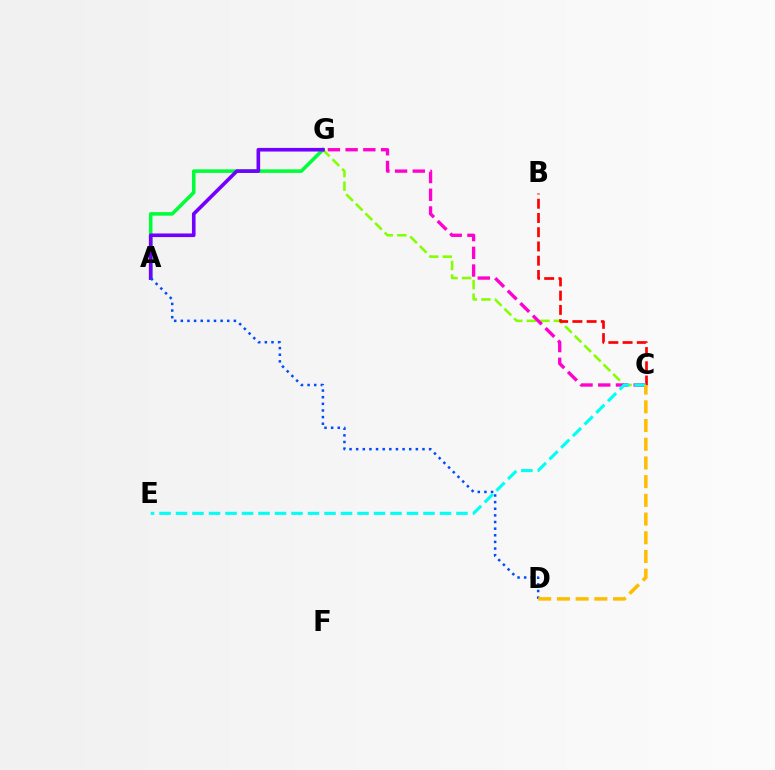{('C', 'G'): [{'color': '#84ff00', 'line_style': 'dashed', 'thickness': 1.84}, {'color': '#ff00cf', 'line_style': 'dashed', 'thickness': 2.41}], ('B', 'C'): [{'color': '#ff0000', 'line_style': 'dashed', 'thickness': 1.93}], ('A', 'G'): [{'color': '#00ff39', 'line_style': 'solid', 'thickness': 2.57}, {'color': '#7200ff', 'line_style': 'solid', 'thickness': 2.61}], ('A', 'D'): [{'color': '#004bff', 'line_style': 'dotted', 'thickness': 1.8}], ('C', 'E'): [{'color': '#00fff6', 'line_style': 'dashed', 'thickness': 2.24}], ('C', 'D'): [{'color': '#ffbd00', 'line_style': 'dashed', 'thickness': 2.54}]}